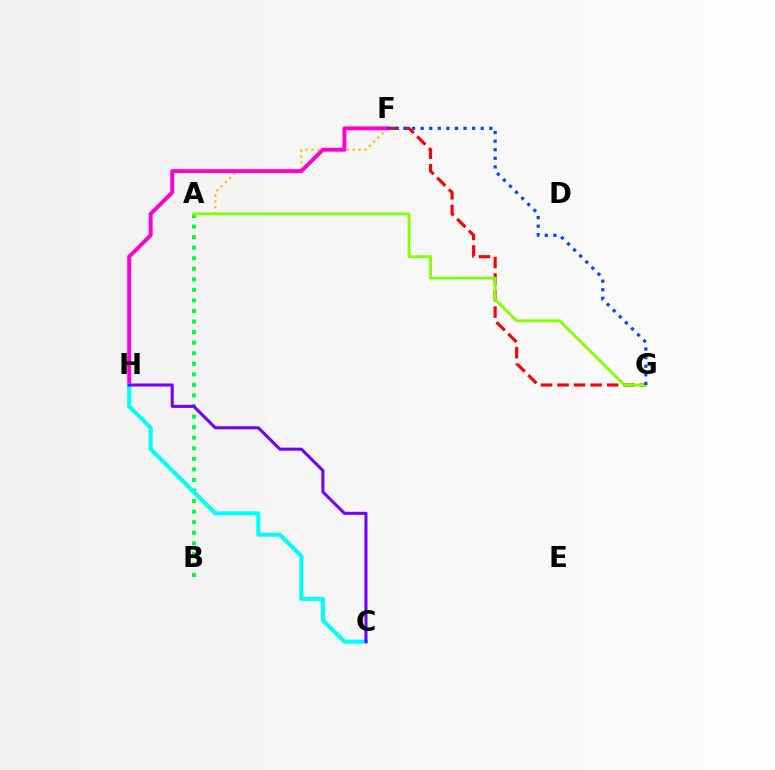{('F', 'G'): [{'color': '#ff0000', 'line_style': 'dashed', 'thickness': 2.25}, {'color': '#004bff', 'line_style': 'dotted', 'thickness': 2.33}], ('A', 'F'): [{'color': '#ffbd00', 'line_style': 'dotted', 'thickness': 1.61}], ('F', 'H'): [{'color': '#ff00cf', 'line_style': 'solid', 'thickness': 2.82}], ('A', 'B'): [{'color': '#00ff39', 'line_style': 'dotted', 'thickness': 2.87}], ('A', 'G'): [{'color': '#84ff00', 'line_style': 'solid', 'thickness': 2.05}], ('C', 'H'): [{'color': '#00fff6', 'line_style': 'solid', 'thickness': 2.9}, {'color': '#7200ff', 'line_style': 'solid', 'thickness': 2.19}]}